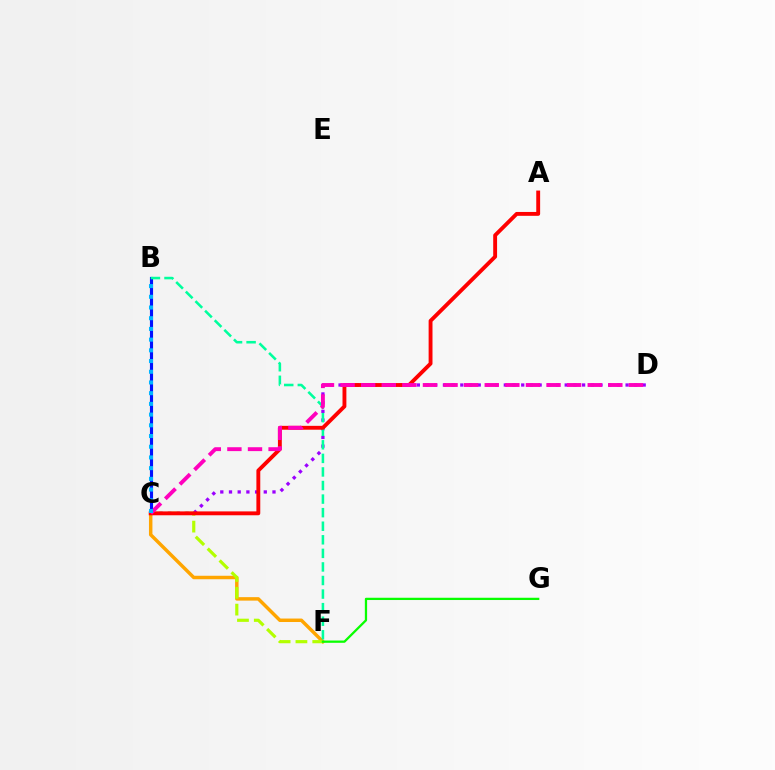{('B', 'C'): [{'color': '#0010ff', 'line_style': 'solid', 'thickness': 2.25}, {'color': '#00b5ff', 'line_style': 'dotted', 'thickness': 2.91}], ('C', 'F'): [{'color': '#ffa500', 'line_style': 'solid', 'thickness': 2.5}, {'color': '#b3ff00', 'line_style': 'dashed', 'thickness': 2.29}], ('C', 'D'): [{'color': '#9b00ff', 'line_style': 'dotted', 'thickness': 2.36}, {'color': '#ff00bd', 'line_style': 'dashed', 'thickness': 2.8}], ('B', 'F'): [{'color': '#00ff9d', 'line_style': 'dashed', 'thickness': 1.84}], ('A', 'C'): [{'color': '#ff0000', 'line_style': 'solid', 'thickness': 2.79}], ('F', 'G'): [{'color': '#08ff00', 'line_style': 'solid', 'thickness': 1.63}]}